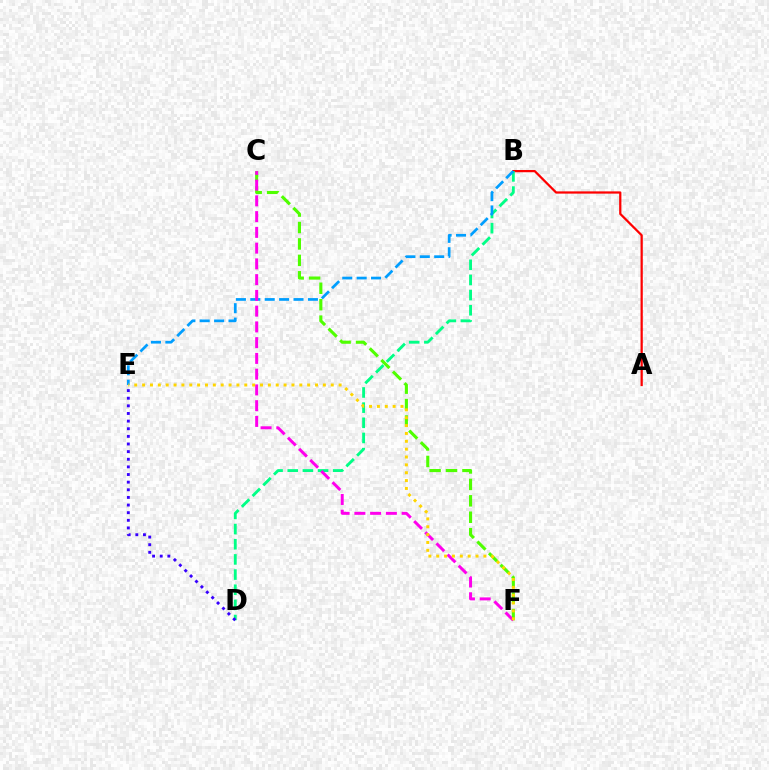{('A', 'B'): [{'color': '#ff0000', 'line_style': 'solid', 'thickness': 1.62}], ('C', 'F'): [{'color': '#4fff00', 'line_style': 'dashed', 'thickness': 2.23}, {'color': '#ff00ed', 'line_style': 'dashed', 'thickness': 2.14}], ('B', 'D'): [{'color': '#00ff86', 'line_style': 'dashed', 'thickness': 2.06}], ('B', 'E'): [{'color': '#009eff', 'line_style': 'dashed', 'thickness': 1.96}], ('D', 'E'): [{'color': '#3700ff', 'line_style': 'dotted', 'thickness': 2.07}], ('E', 'F'): [{'color': '#ffd500', 'line_style': 'dotted', 'thickness': 2.14}]}